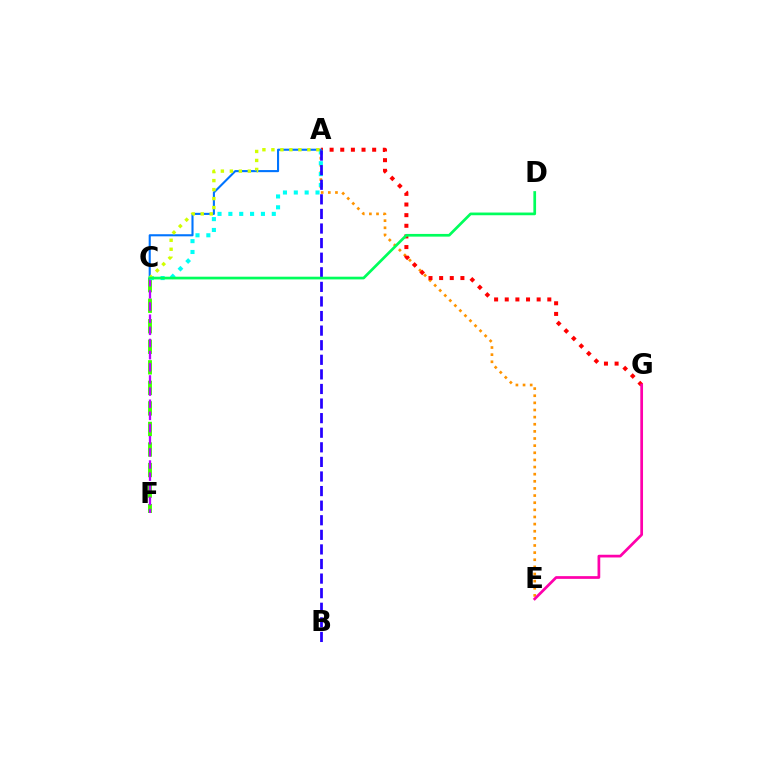{('A', 'E'): [{'color': '#ff9400', 'line_style': 'dotted', 'thickness': 1.94}], ('C', 'F'): [{'color': '#3dff00', 'line_style': 'dashed', 'thickness': 2.79}, {'color': '#b900ff', 'line_style': 'dashed', 'thickness': 1.65}], ('A', 'G'): [{'color': '#ff0000', 'line_style': 'dotted', 'thickness': 2.89}], ('E', 'G'): [{'color': '#ff00ac', 'line_style': 'solid', 'thickness': 1.96}], ('A', 'C'): [{'color': '#00fff6', 'line_style': 'dotted', 'thickness': 2.95}, {'color': '#0074ff', 'line_style': 'solid', 'thickness': 1.51}, {'color': '#d1ff00', 'line_style': 'dotted', 'thickness': 2.44}], ('A', 'B'): [{'color': '#2500ff', 'line_style': 'dashed', 'thickness': 1.98}], ('C', 'D'): [{'color': '#00ff5c', 'line_style': 'solid', 'thickness': 1.95}]}